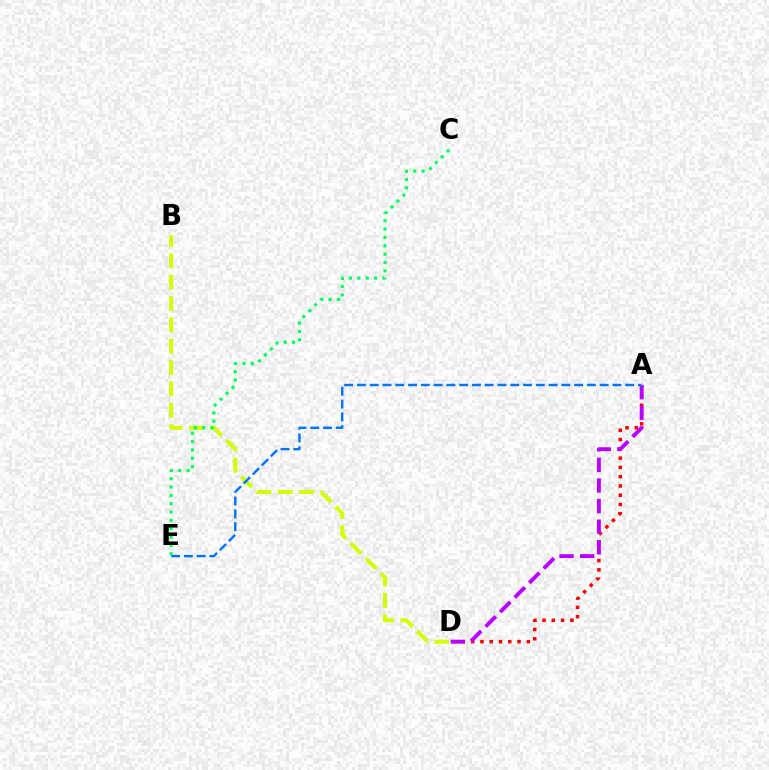{('A', 'D'): [{'color': '#ff0000', 'line_style': 'dotted', 'thickness': 2.52}, {'color': '#b900ff', 'line_style': 'dashed', 'thickness': 2.8}], ('B', 'D'): [{'color': '#d1ff00', 'line_style': 'dashed', 'thickness': 2.9}], ('A', 'E'): [{'color': '#0074ff', 'line_style': 'dashed', 'thickness': 1.74}], ('C', 'E'): [{'color': '#00ff5c', 'line_style': 'dotted', 'thickness': 2.27}]}